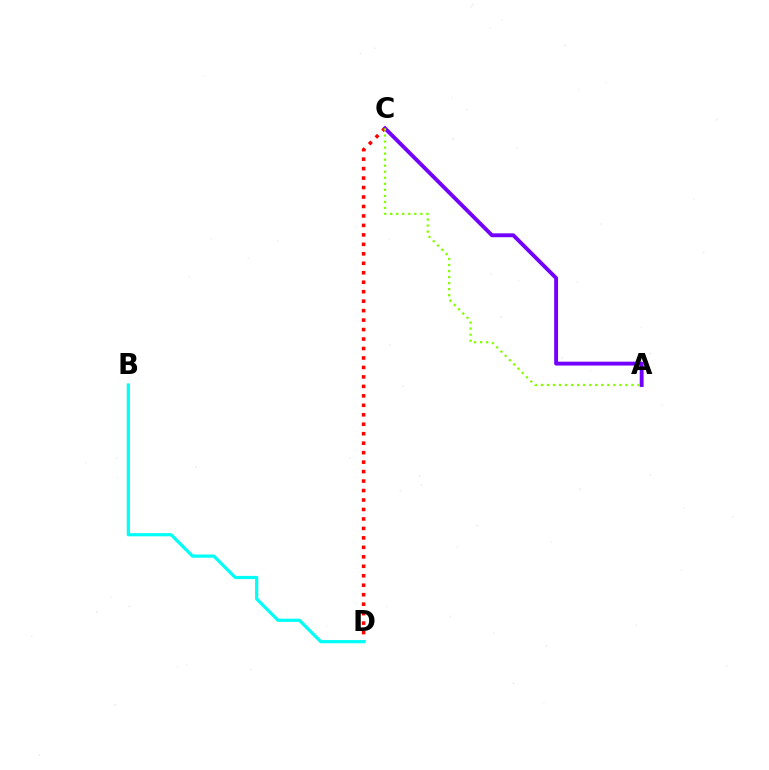{('A', 'C'): [{'color': '#7200ff', 'line_style': 'solid', 'thickness': 2.79}, {'color': '#84ff00', 'line_style': 'dotted', 'thickness': 1.64}], ('C', 'D'): [{'color': '#ff0000', 'line_style': 'dotted', 'thickness': 2.57}], ('B', 'D'): [{'color': '#00fff6', 'line_style': 'solid', 'thickness': 2.31}]}